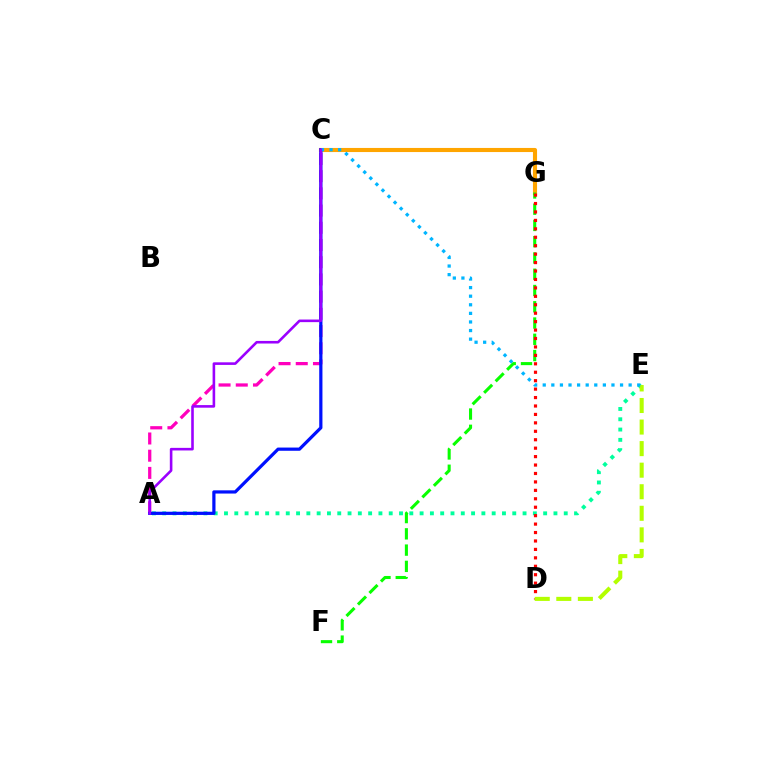{('C', 'G'): [{'color': '#ffa500', 'line_style': 'solid', 'thickness': 2.96}], ('A', 'E'): [{'color': '#00ff9d', 'line_style': 'dotted', 'thickness': 2.8}], ('F', 'G'): [{'color': '#08ff00', 'line_style': 'dashed', 'thickness': 2.21}], ('A', 'C'): [{'color': '#ff00bd', 'line_style': 'dashed', 'thickness': 2.34}, {'color': '#0010ff', 'line_style': 'solid', 'thickness': 2.32}, {'color': '#9b00ff', 'line_style': 'solid', 'thickness': 1.87}], ('D', 'G'): [{'color': '#ff0000', 'line_style': 'dotted', 'thickness': 2.29}], ('D', 'E'): [{'color': '#b3ff00', 'line_style': 'dashed', 'thickness': 2.93}], ('C', 'E'): [{'color': '#00b5ff', 'line_style': 'dotted', 'thickness': 2.33}]}